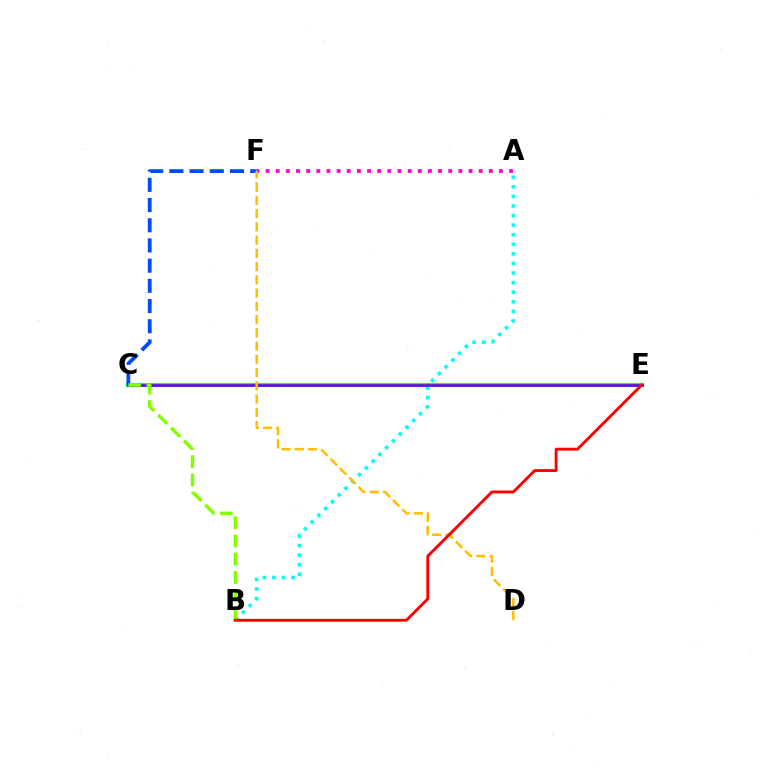{('C', 'E'): [{'color': '#00ff39', 'line_style': 'solid', 'thickness': 2.99}, {'color': '#7200ff', 'line_style': 'solid', 'thickness': 1.91}], ('A', 'B'): [{'color': '#00fff6', 'line_style': 'dotted', 'thickness': 2.6}], ('A', 'F'): [{'color': '#ff00cf', 'line_style': 'dotted', 'thickness': 2.76}], ('C', 'F'): [{'color': '#004bff', 'line_style': 'dashed', 'thickness': 2.74}], ('B', 'C'): [{'color': '#84ff00', 'line_style': 'dashed', 'thickness': 2.48}], ('D', 'F'): [{'color': '#ffbd00', 'line_style': 'dashed', 'thickness': 1.8}], ('B', 'E'): [{'color': '#ff0000', 'line_style': 'solid', 'thickness': 2.07}]}